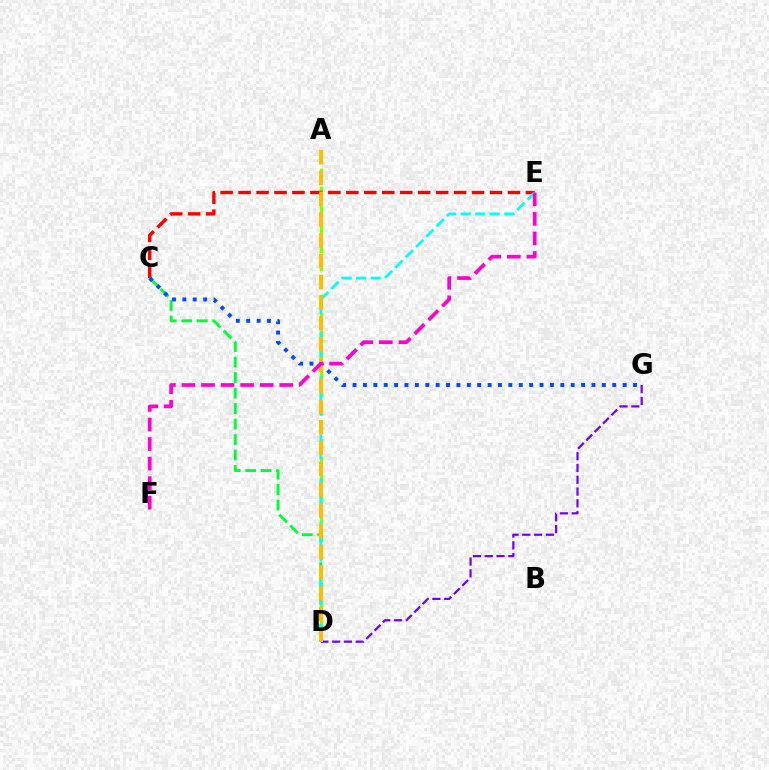{('A', 'D'): [{'color': '#84ff00', 'line_style': 'dashed', 'thickness': 2.45}, {'color': '#ffbd00', 'line_style': 'dashed', 'thickness': 2.82}], ('C', 'E'): [{'color': '#ff0000', 'line_style': 'dashed', 'thickness': 2.44}], ('C', 'D'): [{'color': '#00ff39', 'line_style': 'dashed', 'thickness': 2.1}], ('D', 'E'): [{'color': '#00fff6', 'line_style': 'dashed', 'thickness': 1.98}], ('D', 'G'): [{'color': '#7200ff', 'line_style': 'dashed', 'thickness': 1.6}], ('C', 'G'): [{'color': '#004bff', 'line_style': 'dotted', 'thickness': 2.82}], ('E', 'F'): [{'color': '#ff00cf', 'line_style': 'dashed', 'thickness': 2.66}]}